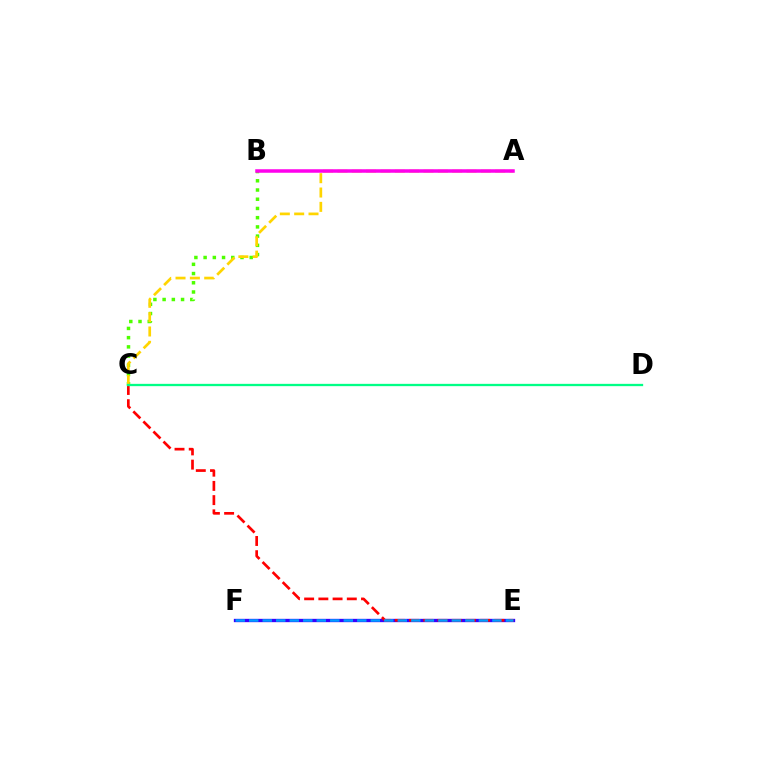{('B', 'C'): [{'color': '#4fff00', 'line_style': 'dotted', 'thickness': 2.51}], ('A', 'C'): [{'color': '#ffd500', 'line_style': 'dashed', 'thickness': 1.95}], ('E', 'F'): [{'color': '#3700ff', 'line_style': 'solid', 'thickness': 2.4}, {'color': '#009eff', 'line_style': 'dashed', 'thickness': 1.84}], ('A', 'B'): [{'color': '#ff00ed', 'line_style': 'solid', 'thickness': 2.52}], ('C', 'E'): [{'color': '#ff0000', 'line_style': 'dashed', 'thickness': 1.93}], ('C', 'D'): [{'color': '#00ff86', 'line_style': 'solid', 'thickness': 1.66}]}